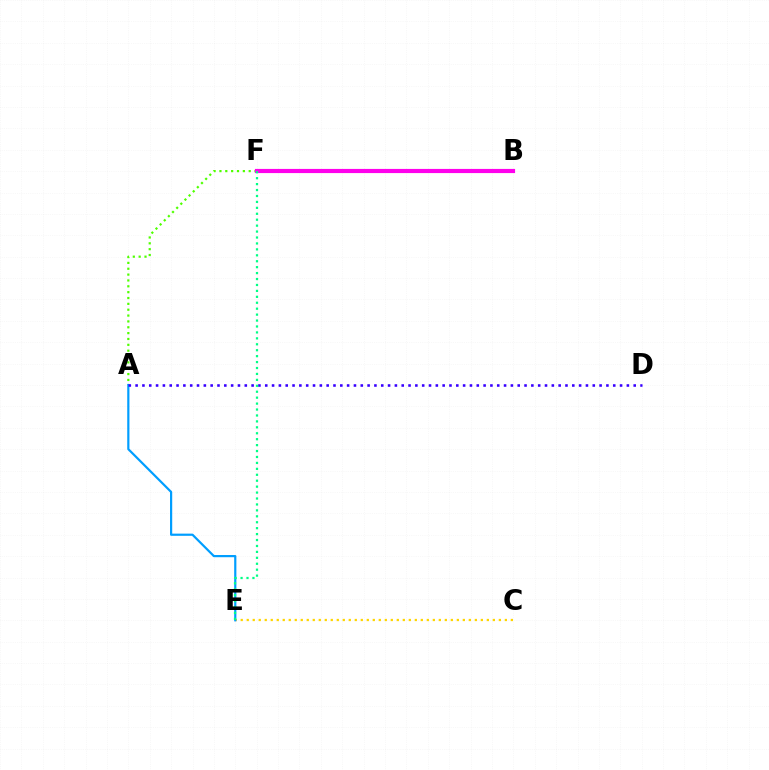{('C', 'E'): [{'color': '#ffd500', 'line_style': 'dotted', 'thickness': 1.63}], ('A', 'F'): [{'color': '#4fff00', 'line_style': 'dotted', 'thickness': 1.59}], ('A', 'E'): [{'color': '#009eff', 'line_style': 'solid', 'thickness': 1.58}], ('B', 'F'): [{'color': '#ff0000', 'line_style': 'dotted', 'thickness': 1.9}, {'color': '#ff00ed', 'line_style': 'solid', 'thickness': 3.0}], ('A', 'D'): [{'color': '#3700ff', 'line_style': 'dotted', 'thickness': 1.85}], ('E', 'F'): [{'color': '#00ff86', 'line_style': 'dotted', 'thickness': 1.61}]}